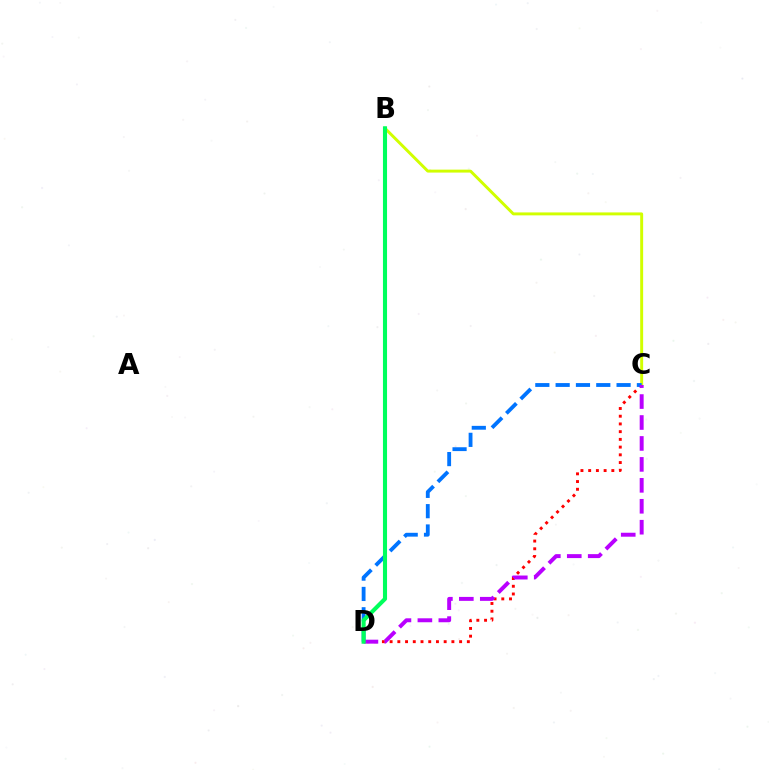{('C', 'D'): [{'color': '#ff0000', 'line_style': 'dotted', 'thickness': 2.1}, {'color': '#0074ff', 'line_style': 'dashed', 'thickness': 2.76}, {'color': '#b900ff', 'line_style': 'dashed', 'thickness': 2.85}], ('B', 'C'): [{'color': '#d1ff00', 'line_style': 'solid', 'thickness': 2.12}], ('B', 'D'): [{'color': '#00ff5c', 'line_style': 'solid', 'thickness': 2.95}]}